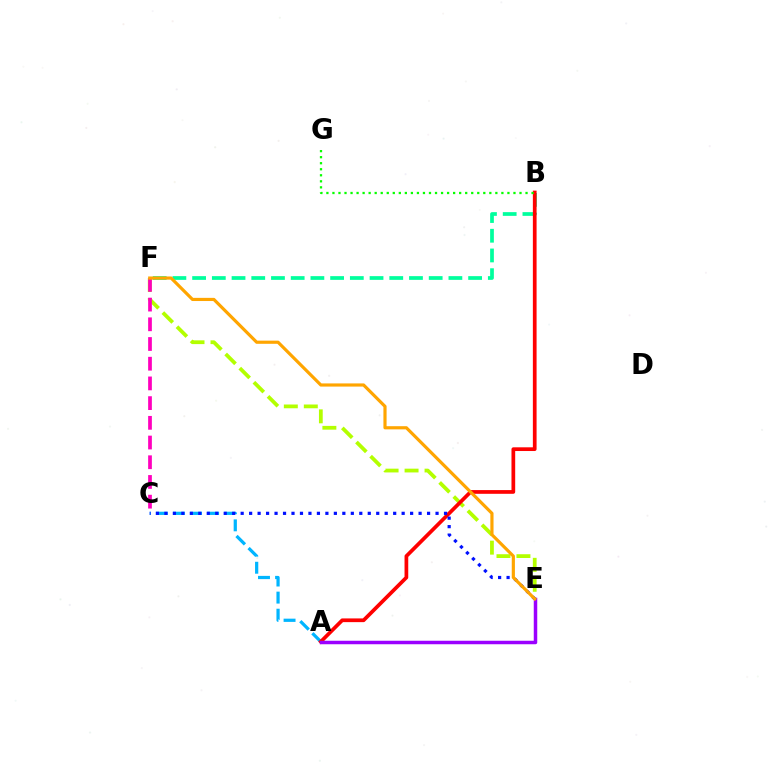{('A', 'C'): [{'color': '#00b5ff', 'line_style': 'dashed', 'thickness': 2.32}], ('E', 'F'): [{'color': '#b3ff00', 'line_style': 'dashed', 'thickness': 2.71}, {'color': '#ffa500', 'line_style': 'solid', 'thickness': 2.28}], ('B', 'F'): [{'color': '#00ff9d', 'line_style': 'dashed', 'thickness': 2.68}], ('A', 'B'): [{'color': '#ff0000', 'line_style': 'solid', 'thickness': 2.68}], ('A', 'E'): [{'color': '#9b00ff', 'line_style': 'solid', 'thickness': 2.51}], ('B', 'G'): [{'color': '#08ff00', 'line_style': 'dotted', 'thickness': 1.64}], ('C', 'F'): [{'color': '#ff00bd', 'line_style': 'dashed', 'thickness': 2.68}], ('C', 'E'): [{'color': '#0010ff', 'line_style': 'dotted', 'thickness': 2.3}]}